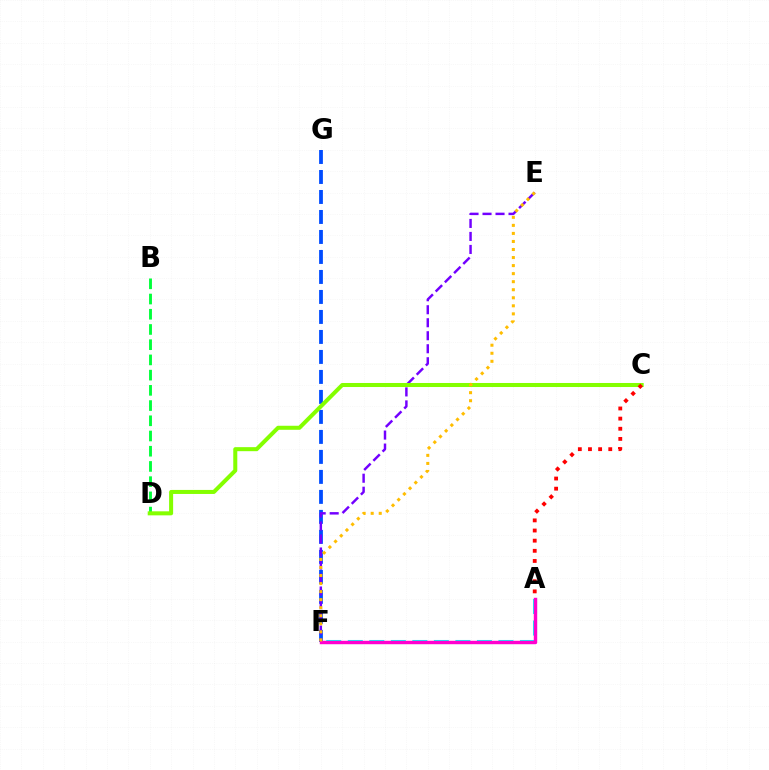{('F', 'G'): [{'color': '#004bff', 'line_style': 'dashed', 'thickness': 2.72}], ('E', 'F'): [{'color': '#7200ff', 'line_style': 'dashed', 'thickness': 1.77}, {'color': '#ffbd00', 'line_style': 'dotted', 'thickness': 2.19}], ('B', 'D'): [{'color': '#00ff39', 'line_style': 'dashed', 'thickness': 2.07}], ('C', 'D'): [{'color': '#84ff00', 'line_style': 'solid', 'thickness': 2.9}], ('A', 'F'): [{'color': '#00fff6', 'line_style': 'dashed', 'thickness': 2.92}, {'color': '#ff00cf', 'line_style': 'solid', 'thickness': 2.46}], ('A', 'C'): [{'color': '#ff0000', 'line_style': 'dotted', 'thickness': 2.76}]}